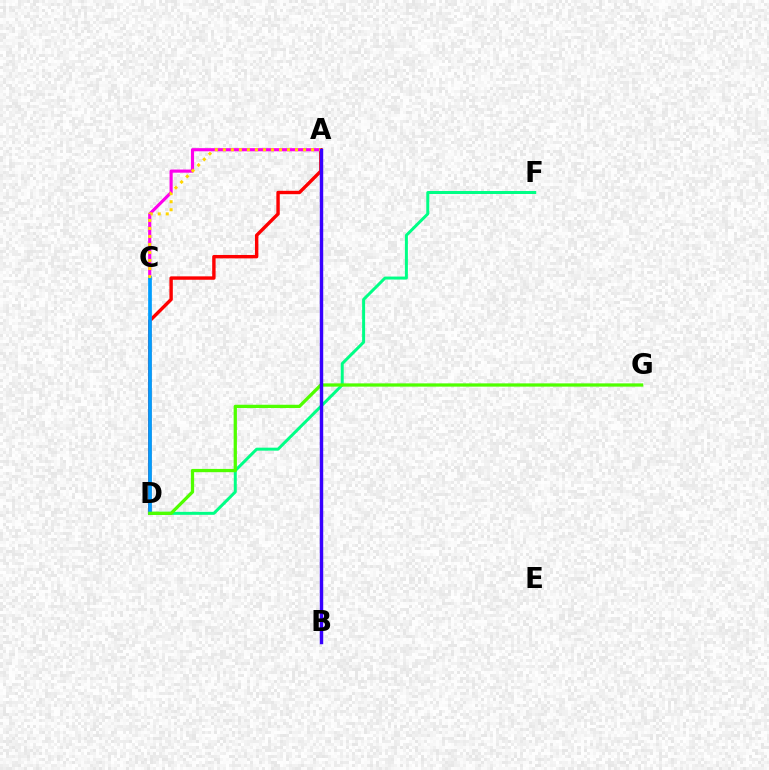{('A', 'C'): [{'color': '#ff00ed', 'line_style': 'solid', 'thickness': 2.26}, {'color': '#ffd500', 'line_style': 'dotted', 'thickness': 2.18}], ('D', 'F'): [{'color': '#00ff86', 'line_style': 'solid', 'thickness': 2.15}], ('A', 'D'): [{'color': '#ff0000', 'line_style': 'solid', 'thickness': 2.45}], ('C', 'D'): [{'color': '#009eff', 'line_style': 'solid', 'thickness': 2.67}], ('D', 'G'): [{'color': '#4fff00', 'line_style': 'solid', 'thickness': 2.35}], ('A', 'B'): [{'color': '#3700ff', 'line_style': 'solid', 'thickness': 2.47}]}